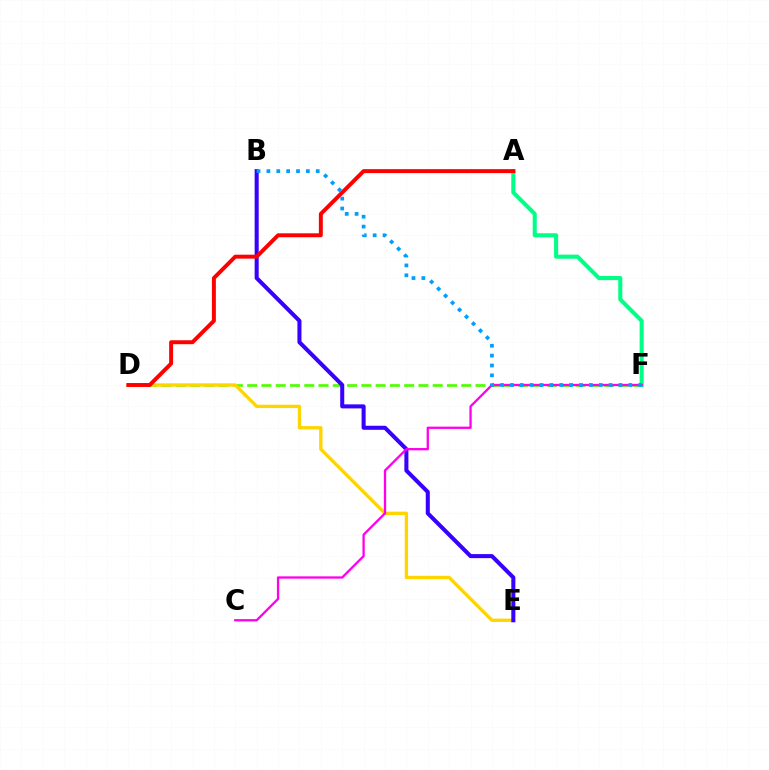{('D', 'F'): [{'color': '#4fff00', 'line_style': 'dashed', 'thickness': 1.94}], ('A', 'F'): [{'color': '#00ff86', 'line_style': 'solid', 'thickness': 2.93}], ('D', 'E'): [{'color': '#ffd500', 'line_style': 'solid', 'thickness': 2.4}], ('B', 'E'): [{'color': '#3700ff', 'line_style': 'solid', 'thickness': 2.91}], ('C', 'F'): [{'color': '#ff00ed', 'line_style': 'solid', 'thickness': 1.66}], ('A', 'D'): [{'color': '#ff0000', 'line_style': 'solid', 'thickness': 2.84}], ('B', 'F'): [{'color': '#009eff', 'line_style': 'dotted', 'thickness': 2.68}]}